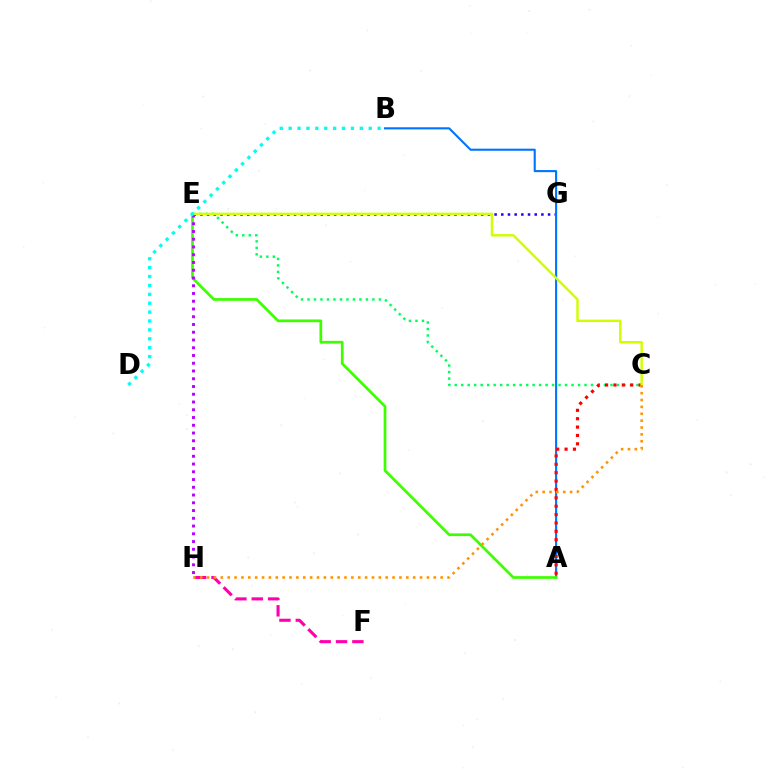{('E', 'G'): [{'color': '#2500ff', 'line_style': 'dotted', 'thickness': 1.82}], ('C', 'E'): [{'color': '#00ff5c', 'line_style': 'dotted', 'thickness': 1.76}, {'color': '#d1ff00', 'line_style': 'solid', 'thickness': 1.76}], ('A', 'B'): [{'color': '#0074ff', 'line_style': 'solid', 'thickness': 1.52}], ('A', 'C'): [{'color': '#ff0000', 'line_style': 'dotted', 'thickness': 2.28}], ('F', 'H'): [{'color': '#ff00ac', 'line_style': 'dashed', 'thickness': 2.22}], ('A', 'E'): [{'color': '#3dff00', 'line_style': 'solid', 'thickness': 1.95}], ('E', 'H'): [{'color': '#b900ff', 'line_style': 'dotted', 'thickness': 2.11}], ('C', 'H'): [{'color': '#ff9400', 'line_style': 'dotted', 'thickness': 1.87}], ('B', 'D'): [{'color': '#00fff6', 'line_style': 'dotted', 'thickness': 2.42}]}